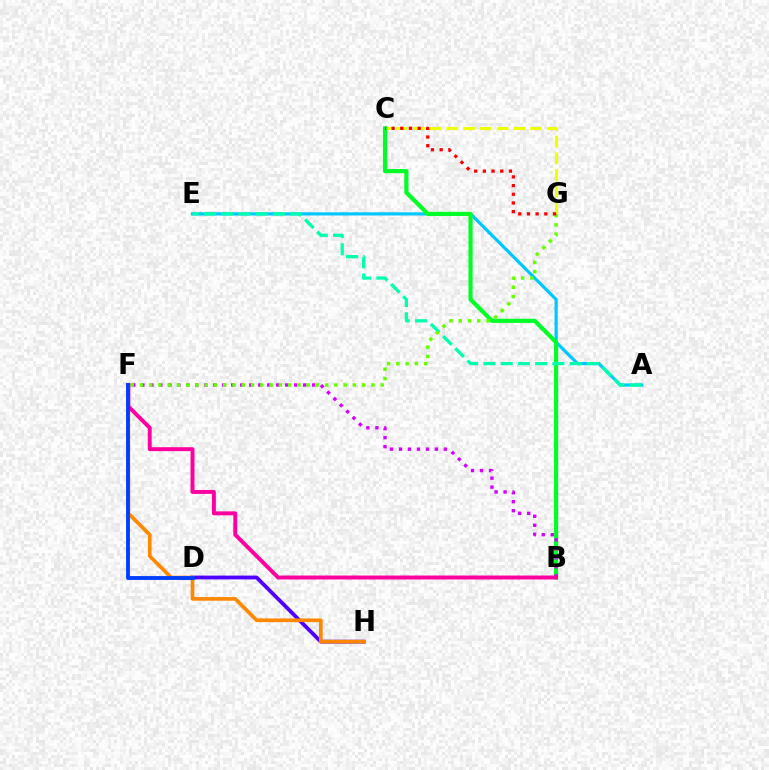{('C', 'G'): [{'color': '#eeff00', 'line_style': 'dashed', 'thickness': 2.28}, {'color': '#ff0000', 'line_style': 'dotted', 'thickness': 2.36}], ('A', 'E'): [{'color': '#00c7ff', 'line_style': 'solid', 'thickness': 2.3}, {'color': '#00ffaf', 'line_style': 'dashed', 'thickness': 2.34}], ('D', 'H'): [{'color': '#4f00ff', 'line_style': 'solid', 'thickness': 2.74}], ('B', 'C'): [{'color': '#00ff27', 'line_style': 'solid', 'thickness': 2.99}], ('F', 'H'): [{'color': '#ff8800', 'line_style': 'solid', 'thickness': 2.64}], ('B', 'F'): [{'color': '#d600ff', 'line_style': 'dotted', 'thickness': 2.44}, {'color': '#ff00a0', 'line_style': 'solid', 'thickness': 2.84}], ('F', 'G'): [{'color': '#66ff00', 'line_style': 'dotted', 'thickness': 2.52}], ('D', 'F'): [{'color': '#003fff', 'line_style': 'solid', 'thickness': 2.78}]}